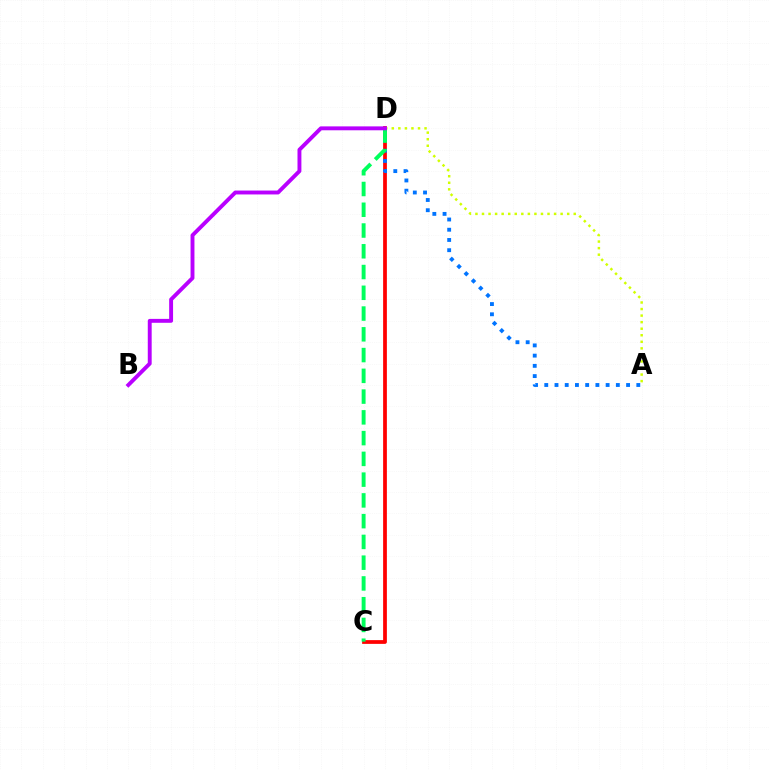{('C', 'D'): [{'color': '#ff0000', 'line_style': 'solid', 'thickness': 2.7}, {'color': '#00ff5c', 'line_style': 'dashed', 'thickness': 2.82}], ('A', 'D'): [{'color': '#d1ff00', 'line_style': 'dotted', 'thickness': 1.78}, {'color': '#0074ff', 'line_style': 'dotted', 'thickness': 2.78}], ('B', 'D'): [{'color': '#b900ff', 'line_style': 'solid', 'thickness': 2.81}]}